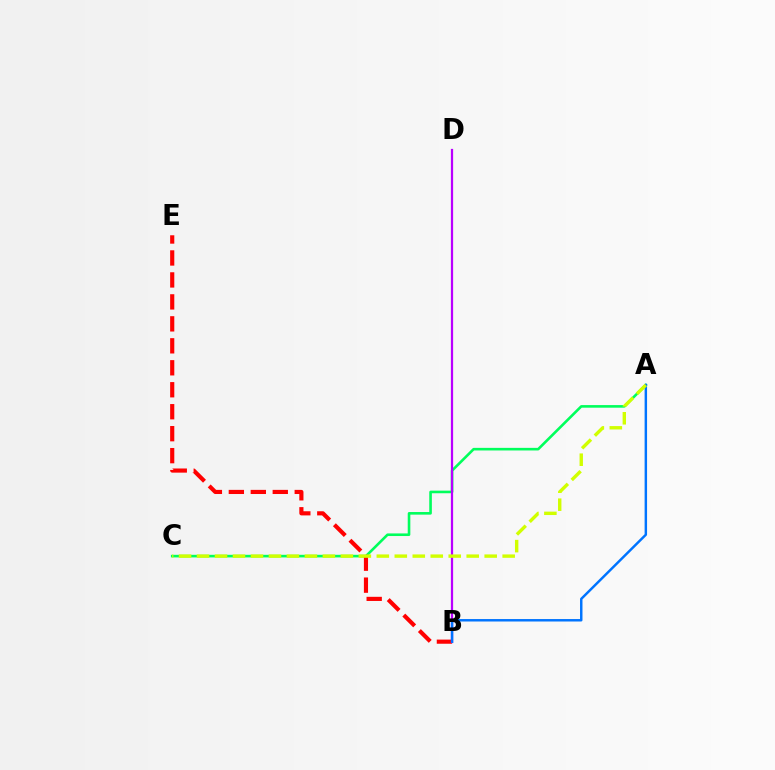{('A', 'C'): [{'color': '#00ff5c', 'line_style': 'solid', 'thickness': 1.88}, {'color': '#d1ff00', 'line_style': 'dashed', 'thickness': 2.44}], ('B', 'E'): [{'color': '#ff0000', 'line_style': 'dashed', 'thickness': 2.98}], ('B', 'D'): [{'color': '#b900ff', 'line_style': 'solid', 'thickness': 1.61}], ('A', 'B'): [{'color': '#0074ff', 'line_style': 'solid', 'thickness': 1.77}]}